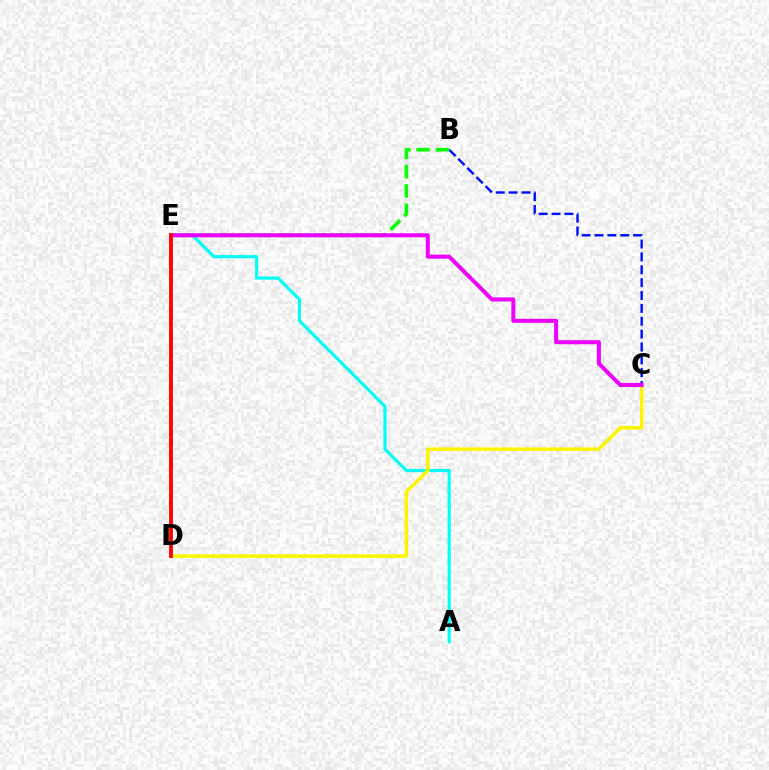{('A', 'E'): [{'color': '#00fff6', 'line_style': 'solid', 'thickness': 2.27}], ('B', 'C'): [{'color': '#0010ff', 'line_style': 'dashed', 'thickness': 1.75}], ('B', 'E'): [{'color': '#08ff00', 'line_style': 'dashed', 'thickness': 2.62}], ('C', 'D'): [{'color': '#fcf500', 'line_style': 'solid', 'thickness': 2.52}], ('C', 'E'): [{'color': '#ee00ff', 'line_style': 'solid', 'thickness': 2.9}], ('D', 'E'): [{'color': '#ff0000', 'line_style': 'solid', 'thickness': 2.76}]}